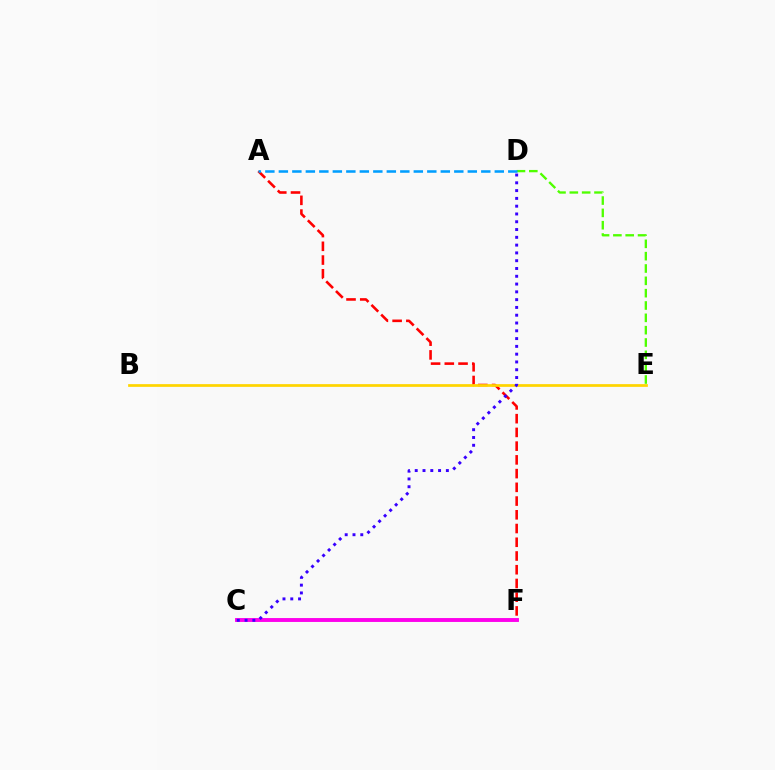{('D', 'E'): [{'color': '#4fff00', 'line_style': 'dashed', 'thickness': 1.68}], ('A', 'F'): [{'color': '#ff0000', 'line_style': 'dashed', 'thickness': 1.87}], ('B', 'E'): [{'color': '#ffd500', 'line_style': 'solid', 'thickness': 1.97}], ('C', 'F'): [{'color': '#00ff86', 'line_style': 'solid', 'thickness': 1.74}, {'color': '#ff00ed', 'line_style': 'solid', 'thickness': 2.8}], ('A', 'D'): [{'color': '#009eff', 'line_style': 'dashed', 'thickness': 1.83}], ('C', 'D'): [{'color': '#3700ff', 'line_style': 'dotted', 'thickness': 2.12}]}